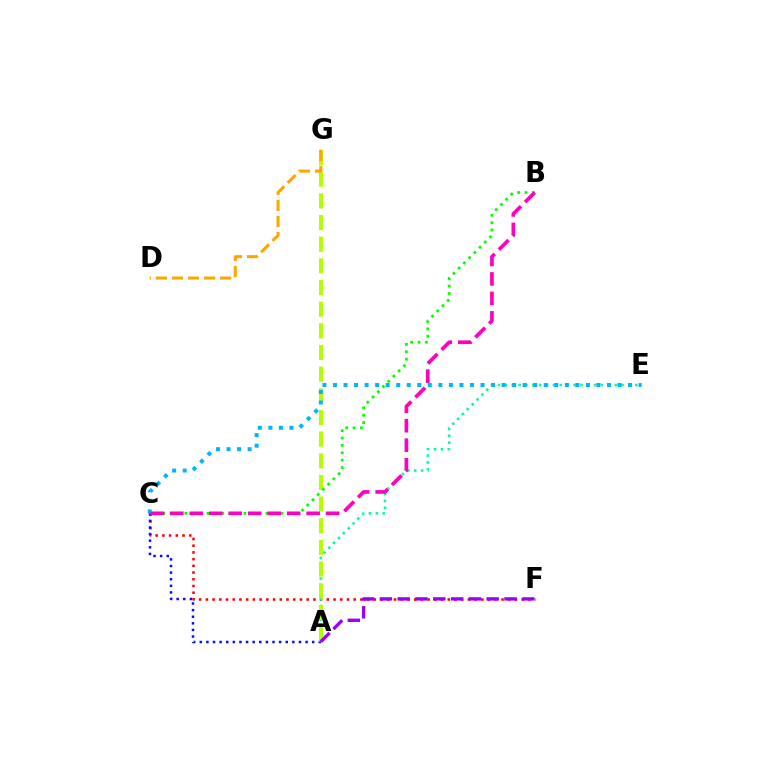{('C', 'F'): [{'color': '#ff0000', 'line_style': 'dotted', 'thickness': 1.83}], ('A', 'E'): [{'color': '#00ff9d', 'line_style': 'dotted', 'thickness': 1.87}], ('A', 'C'): [{'color': '#0010ff', 'line_style': 'dotted', 'thickness': 1.8}], ('A', 'G'): [{'color': '#b3ff00', 'line_style': 'dashed', 'thickness': 2.94}], ('D', 'G'): [{'color': '#ffa500', 'line_style': 'dashed', 'thickness': 2.18}], ('B', 'C'): [{'color': '#08ff00', 'line_style': 'dotted', 'thickness': 2.0}, {'color': '#ff00bd', 'line_style': 'dashed', 'thickness': 2.65}], ('C', 'E'): [{'color': '#00b5ff', 'line_style': 'dotted', 'thickness': 2.86}], ('A', 'F'): [{'color': '#9b00ff', 'line_style': 'dashed', 'thickness': 2.42}]}